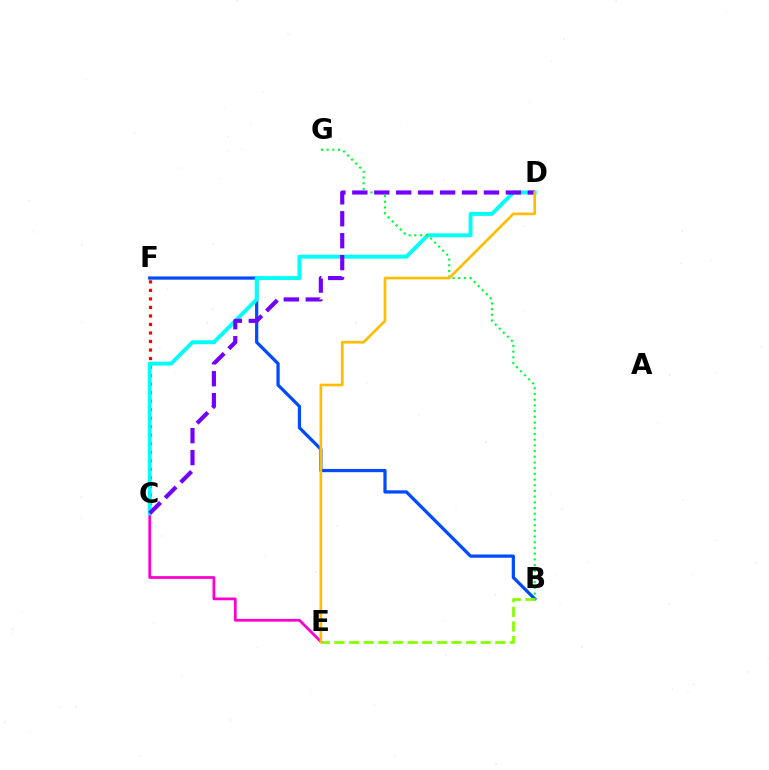{('B', 'F'): [{'color': '#004bff', 'line_style': 'solid', 'thickness': 2.33}], ('B', 'E'): [{'color': '#84ff00', 'line_style': 'dashed', 'thickness': 1.99}], ('C', 'F'): [{'color': '#ff0000', 'line_style': 'dotted', 'thickness': 2.31}], ('C', 'E'): [{'color': '#ff00cf', 'line_style': 'solid', 'thickness': 1.99}], ('C', 'D'): [{'color': '#00fff6', 'line_style': 'solid', 'thickness': 2.83}, {'color': '#7200ff', 'line_style': 'dashed', 'thickness': 2.98}], ('B', 'G'): [{'color': '#00ff39', 'line_style': 'dotted', 'thickness': 1.55}], ('D', 'E'): [{'color': '#ffbd00', 'line_style': 'solid', 'thickness': 1.92}]}